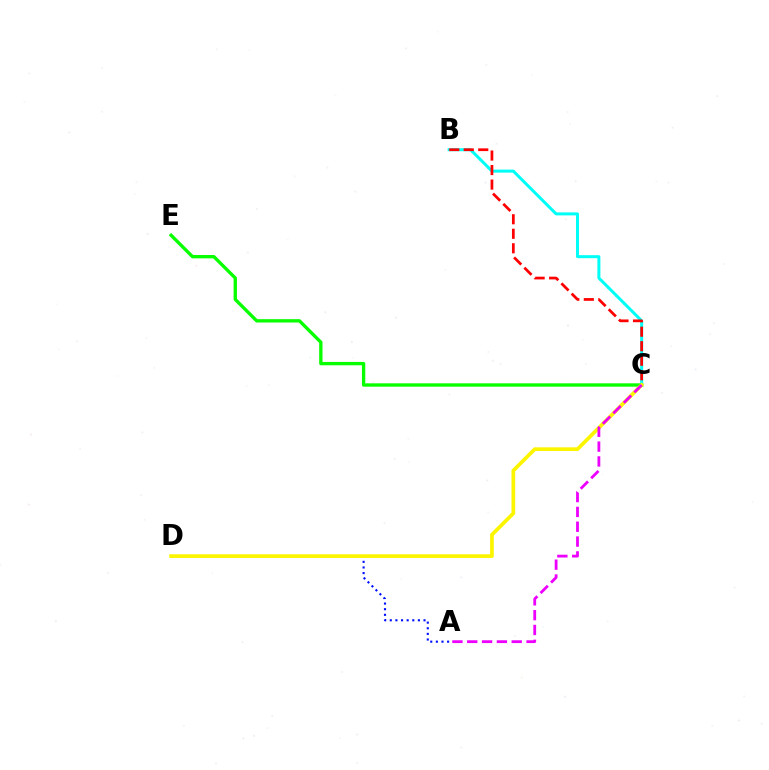{('B', 'C'): [{'color': '#00fff6', 'line_style': 'solid', 'thickness': 2.16}, {'color': '#ff0000', 'line_style': 'dashed', 'thickness': 1.97}], ('C', 'E'): [{'color': '#08ff00', 'line_style': 'solid', 'thickness': 2.41}], ('A', 'D'): [{'color': '#0010ff', 'line_style': 'dotted', 'thickness': 1.53}], ('C', 'D'): [{'color': '#fcf500', 'line_style': 'solid', 'thickness': 2.67}], ('A', 'C'): [{'color': '#ee00ff', 'line_style': 'dashed', 'thickness': 2.01}]}